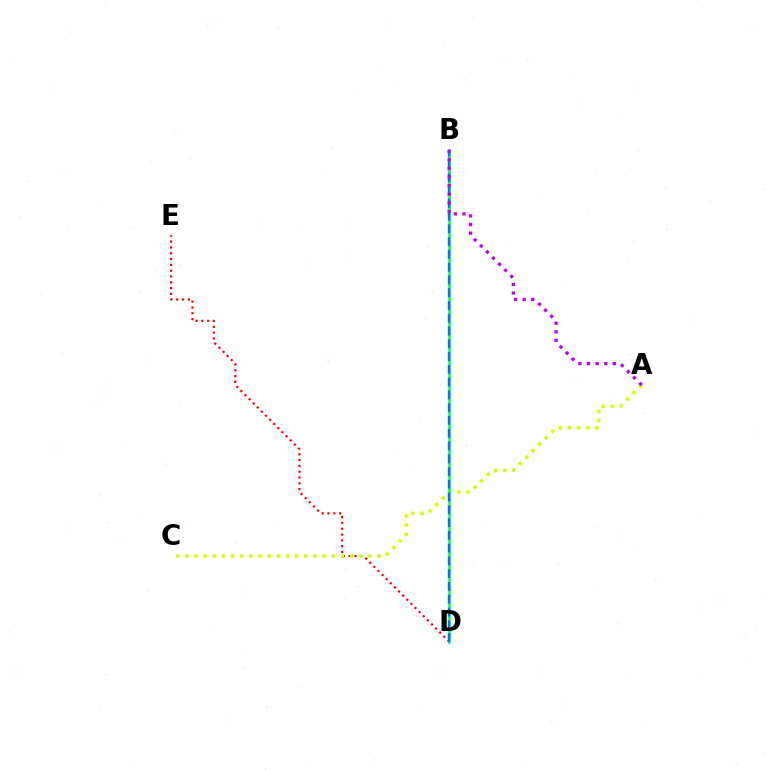{('D', 'E'): [{'color': '#ff0000', 'line_style': 'dotted', 'thickness': 1.58}], ('A', 'C'): [{'color': '#d1ff00', 'line_style': 'dotted', 'thickness': 2.49}], ('B', 'D'): [{'color': '#00ff5c', 'line_style': 'solid', 'thickness': 1.9}, {'color': '#0074ff', 'line_style': 'dashed', 'thickness': 1.73}], ('A', 'B'): [{'color': '#b900ff', 'line_style': 'dotted', 'thickness': 2.34}]}